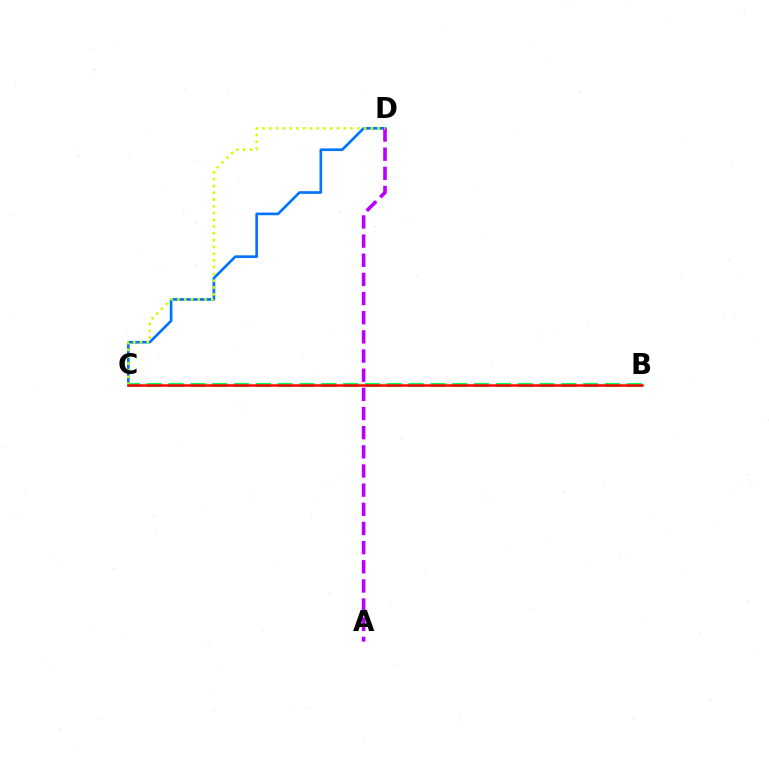{('C', 'D'): [{'color': '#0074ff', 'line_style': 'solid', 'thickness': 1.92}, {'color': '#d1ff00', 'line_style': 'dotted', 'thickness': 1.84}], ('A', 'D'): [{'color': '#b900ff', 'line_style': 'dashed', 'thickness': 2.6}], ('B', 'C'): [{'color': '#00ff5c', 'line_style': 'dashed', 'thickness': 2.97}, {'color': '#ff0000', 'line_style': 'solid', 'thickness': 1.81}]}